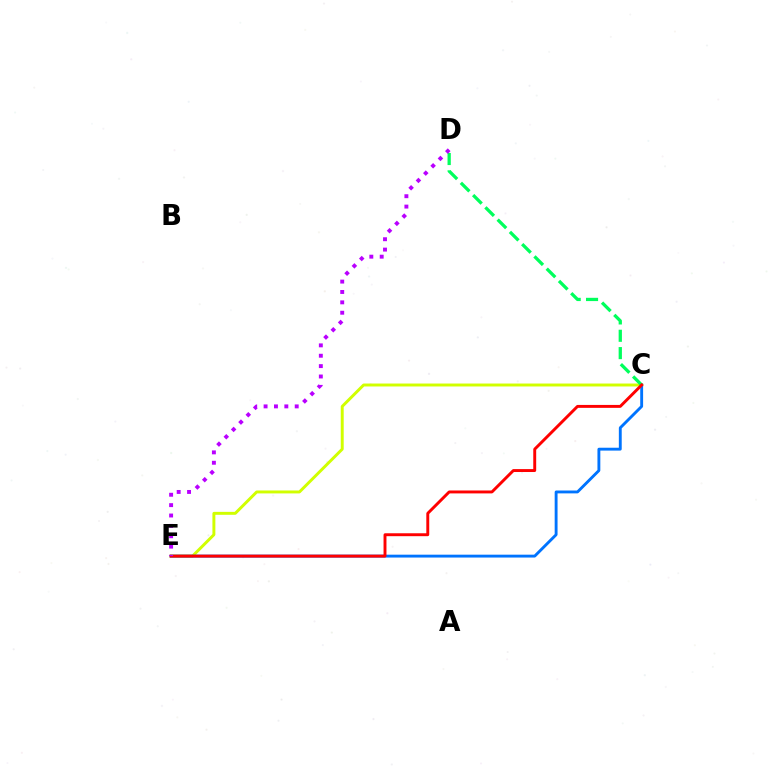{('C', 'E'): [{'color': '#d1ff00', 'line_style': 'solid', 'thickness': 2.12}, {'color': '#0074ff', 'line_style': 'solid', 'thickness': 2.07}, {'color': '#ff0000', 'line_style': 'solid', 'thickness': 2.1}], ('C', 'D'): [{'color': '#00ff5c', 'line_style': 'dashed', 'thickness': 2.36}], ('D', 'E'): [{'color': '#b900ff', 'line_style': 'dotted', 'thickness': 2.82}]}